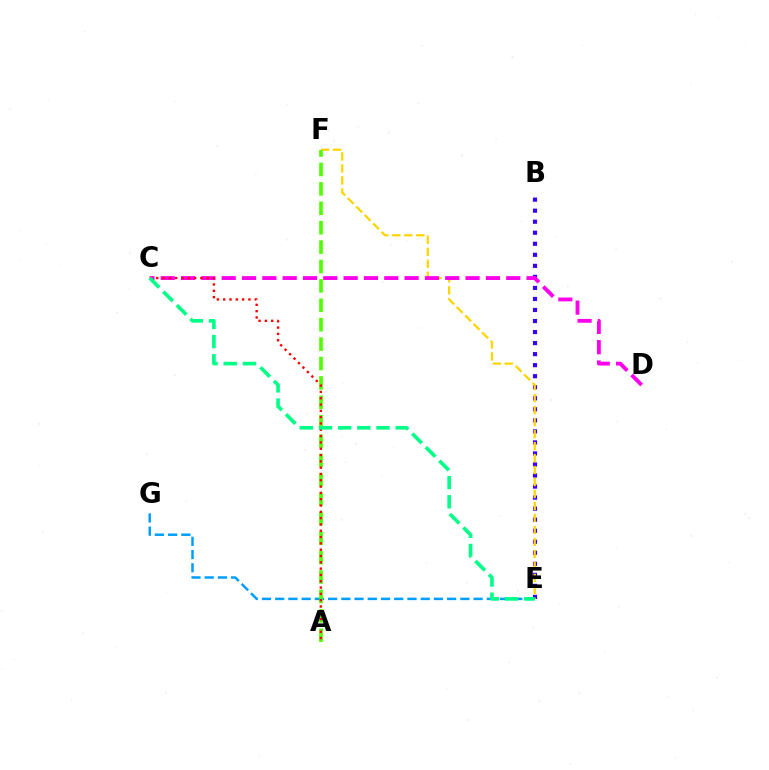{('B', 'E'): [{'color': '#3700ff', 'line_style': 'dotted', 'thickness': 3.0}], ('E', 'F'): [{'color': '#ffd500', 'line_style': 'dashed', 'thickness': 1.63}], ('C', 'D'): [{'color': '#ff00ed', 'line_style': 'dashed', 'thickness': 2.76}], ('E', 'G'): [{'color': '#009eff', 'line_style': 'dashed', 'thickness': 1.8}], ('A', 'F'): [{'color': '#4fff00', 'line_style': 'dashed', 'thickness': 2.64}], ('A', 'C'): [{'color': '#ff0000', 'line_style': 'dotted', 'thickness': 1.71}], ('C', 'E'): [{'color': '#00ff86', 'line_style': 'dashed', 'thickness': 2.61}]}